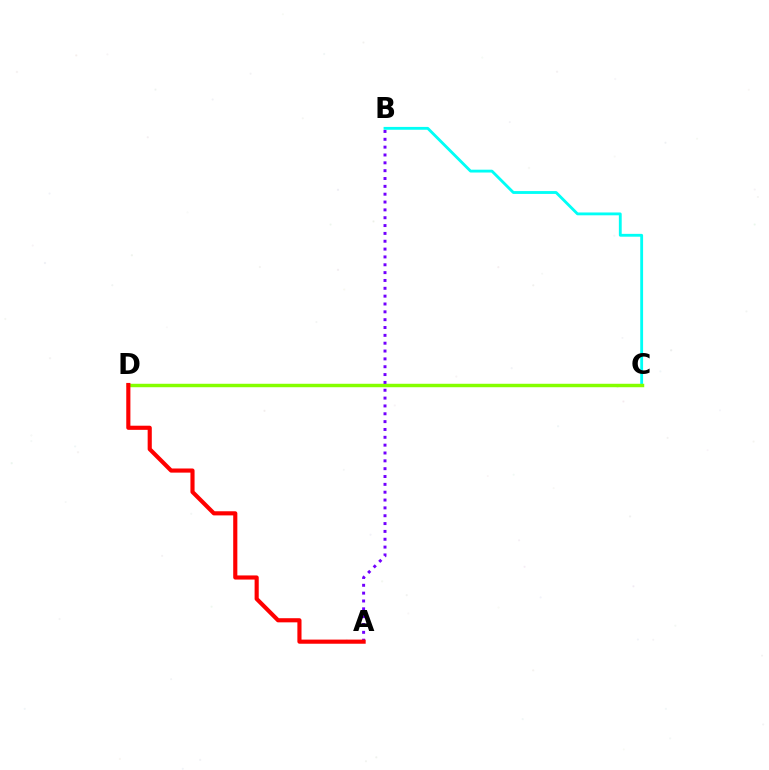{('B', 'C'): [{'color': '#00fff6', 'line_style': 'solid', 'thickness': 2.04}], ('C', 'D'): [{'color': '#84ff00', 'line_style': 'solid', 'thickness': 2.48}], ('A', 'B'): [{'color': '#7200ff', 'line_style': 'dotted', 'thickness': 2.13}], ('A', 'D'): [{'color': '#ff0000', 'line_style': 'solid', 'thickness': 2.98}]}